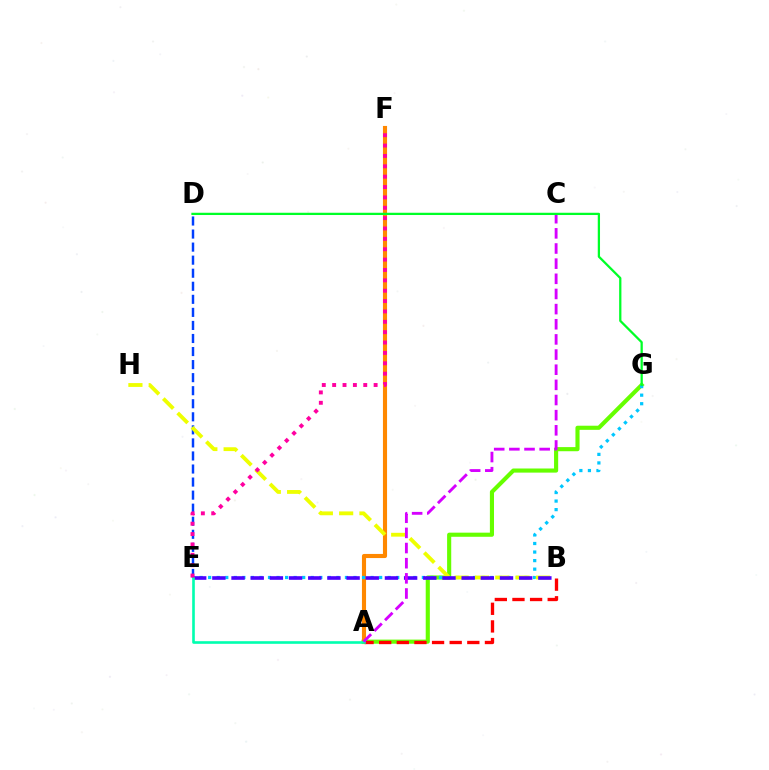{('A', 'G'): [{'color': '#66ff00', 'line_style': 'solid', 'thickness': 2.97}], ('A', 'F'): [{'color': '#ff8800', 'line_style': 'solid', 'thickness': 2.96}], ('D', 'E'): [{'color': '#003fff', 'line_style': 'dashed', 'thickness': 1.77}], ('E', 'G'): [{'color': '#00c7ff', 'line_style': 'dotted', 'thickness': 2.32}], ('B', 'H'): [{'color': '#eeff00', 'line_style': 'dashed', 'thickness': 2.76}], ('A', 'B'): [{'color': '#ff0000', 'line_style': 'dashed', 'thickness': 2.39}], ('B', 'E'): [{'color': '#4f00ff', 'line_style': 'dashed', 'thickness': 2.6}], ('A', 'E'): [{'color': '#00ffaf', 'line_style': 'solid', 'thickness': 1.89}], ('E', 'F'): [{'color': '#ff00a0', 'line_style': 'dotted', 'thickness': 2.82}], ('A', 'C'): [{'color': '#d600ff', 'line_style': 'dashed', 'thickness': 2.06}], ('D', 'G'): [{'color': '#00ff27', 'line_style': 'solid', 'thickness': 1.63}]}